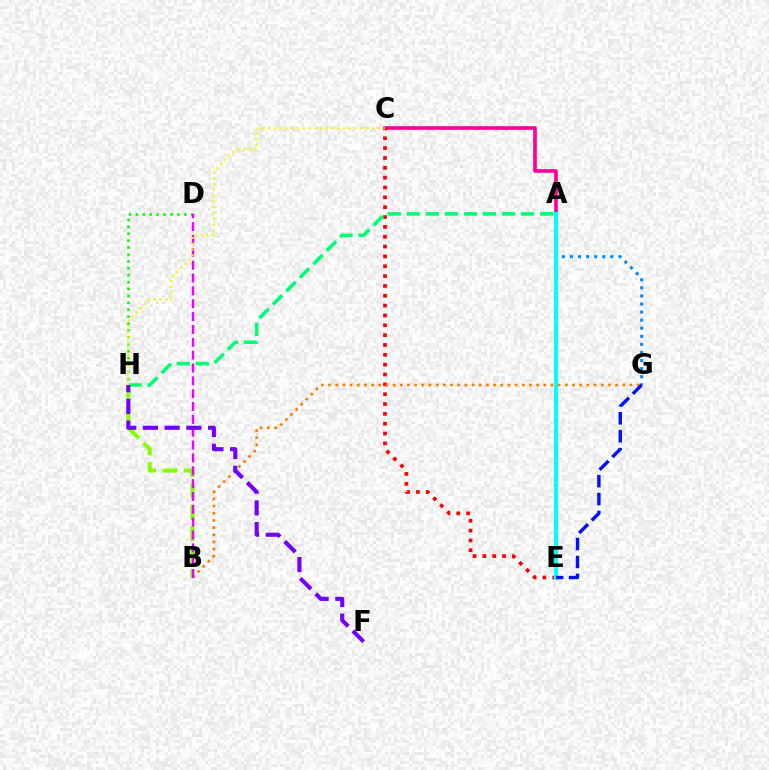{('B', 'H'): [{'color': '#84ff00', 'line_style': 'dashed', 'thickness': 2.91}], ('D', 'H'): [{'color': '#08ff00', 'line_style': 'dotted', 'thickness': 1.88}], ('A', 'C'): [{'color': '#ff0094', 'line_style': 'solid', 'thickness': 2.62}], ('C', 'E'): [{'color': '#ff0000', 'line_style': 'dotted', 'thickness': 2.67}], ('A', 'G'): [{'color': '#008cff', 'line_style': 'dotted', 'thickness': 2.2}], ('A', 'E'): [{'color': '#00fff6', 'line_style': 'solid', 'thickness': 2.92}], ('B', 'G'): [{'color': '#ff7c00', 'line_style': 'dotted', 'thickness': 1.95}], ('B', 'D'): [{'color': '#ee00ff', 'line_style': 'dashed', 'thickness': 1.75}], ('A', 'H'): [{'color': '#00ff74', 'line_style': 'dashed', 'thickness': 2.59}], ('E', 'G'): [{'color': '#0010ff', 'line_style': 'dashed', 'thickness': 2.44}], ('C', 'H'): [{'color': '#fcf500', 'line_style': 'dotted', 'thickness': 1.57}], ('F', 'H'): [{'color': '#7200ff', 'line_style': 'dashed', 'thickness': 2.95}]}